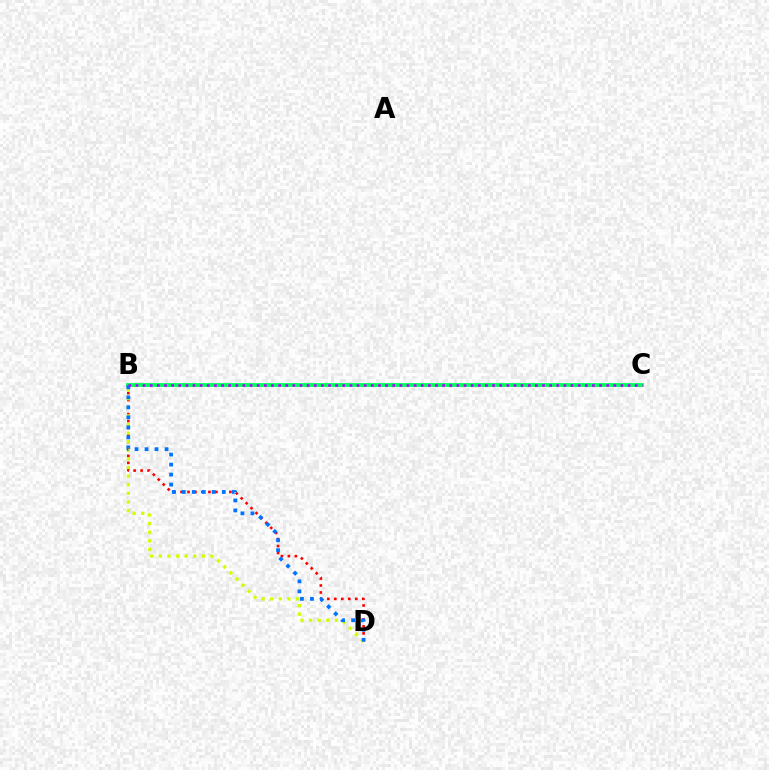{('B', 'D'): [{'color': '#ff0000', 'line_style': 'dotted', 'thickness': 1.89}, {'color': '#d1ff00', 'line_style': 'dotted', 'thickness': 2.34}, {'color': '#0074ff', 'line_style': 'dotted', 'thickness': 2.72}], ('B', 'C'): [{'color': '#00ff5c', 'line_style': 'solid', 'thickness': 2.74}, {'color': '#b900ff', 'line_style': 'dotted', 'thickness': 1.94}]}